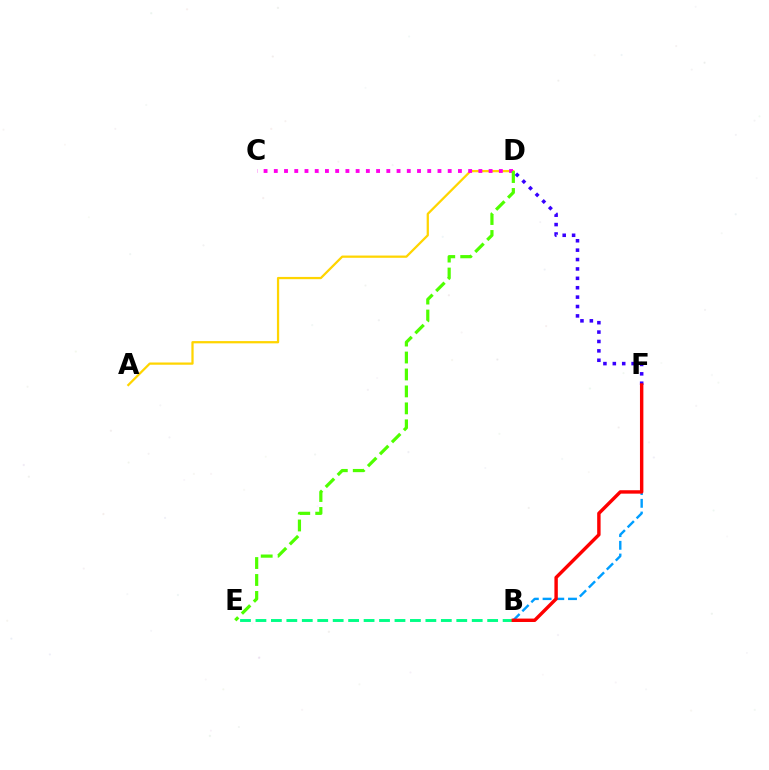{('D', 'F'): [{'color': '#3700ff', 'line_style': 'dotted', 'thickness': 2.55}], ('B', 'F'): [{'color': '#009eff', 'line_style': 'dashed', 'thickness': 1.73}, {'color': '#ff0000', 'line_style': 'solid', 'thickness': 2.46}], ('A', 'D'): [{'color': '#ffd500', 'line_style': 'solid', 'thickness': 1.62}], ('C', 'D'): [{'color': '#ff00ed', 'line_style': 'dotted', 'thickness': 2.78}], ('D', 'E'): [{'color': '#4fff00', 'line_style': 'dashed', 'thickness': 2.3}], ('B', 'E'): [{'color': '#00ff86', 'line_style': 'dashed', 'thickness': 2.1}]}